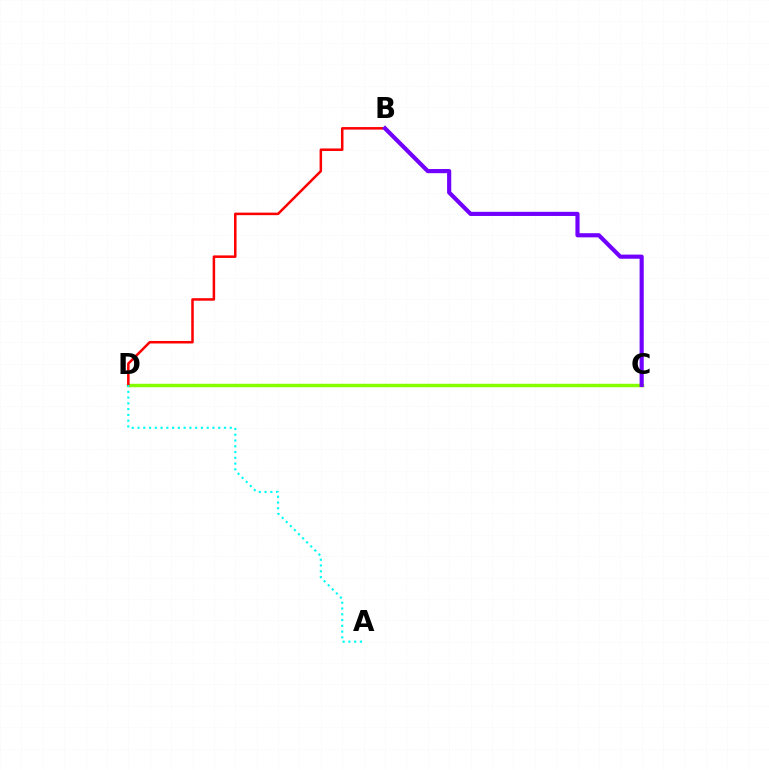{('C', 'D'): [{'color': '#84ff00', 'line_style': 'solid', 'thickness': 2.48}], ('B', 'D'): [{'color': '#ff0000', 'line_style': 'solid', 'thickness': 1.82}], ('A', 'D'): [{'color': '#00fff6', 'line_style': 'dotted', 'thickness': 1.57}], ('B', 'C'): [{'color': '#7200ff', 'line_style': 'solid', 'thickness': 2.99}]}